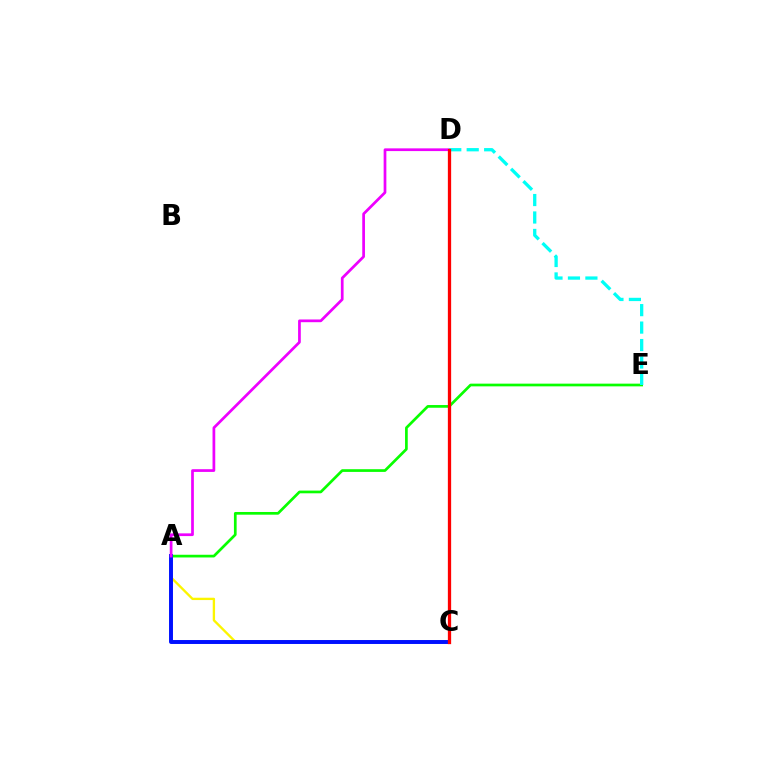{('A', 'E'): [{'color': '#08ff00', 'line_style': 'solid', 'thickness': 1.95}], ('A', 'C'): [{'color': '#fcf500', 'line_style': 'solid', 'thickness': 1.69}, {'color': '#0010ff', 'line_style': 'solid', 'thickness': 2.84}], ('A', 'D'): [{'color': '#ee00ff', 'line_style': 'solid', 'thickness': 1.96}], ('D', 'E'): [{'color': '#00fff6', 'line_style': 'dashed', 'thickness': 2.37}], ('C', 'D'): [{'color': '#ff0000', 'line_style': 'solid', 'thickness': 2.36}]}